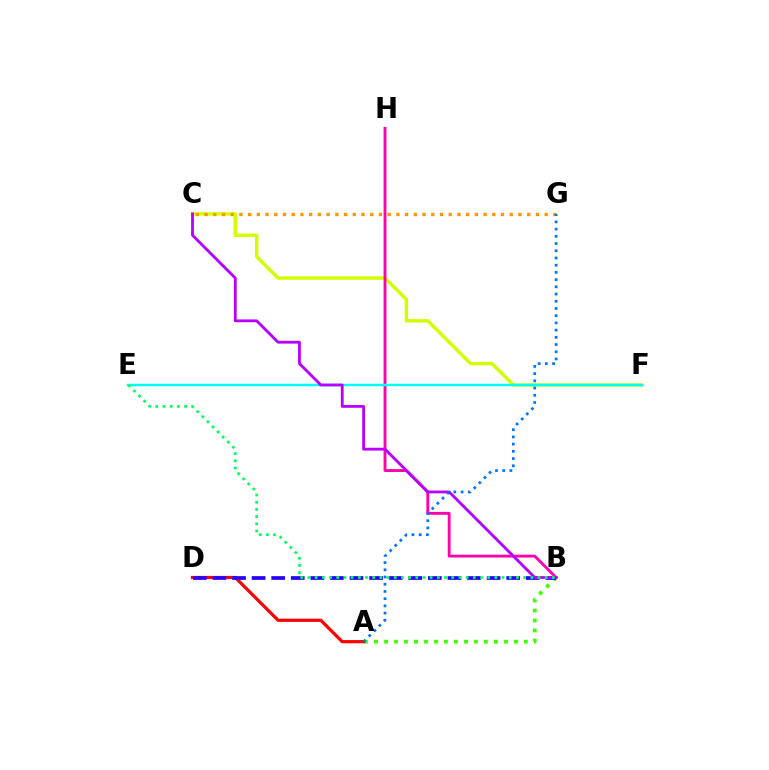{('C', 'F'): [{'color': '#d1ff00', 'line_style': 'solid', 'thickness': 2.47}], ('A', 'B'): [{'color': '#3dff00', 'line_style': 'dotted', 'thickness': 2.72}], ('B', 'H'): [{'color': '#ff00ac', 'line_style': 'solid', 'thickness': 2.05}], ('C', 'G'): [{'color': '#ff9400', 'line_style': 'dotted', 'thickness': 2.37}], ('A', 'D'): [{'color': '#ff0000', 'line_style': 'solid', 'thickness': 2.32}], ('B', 'D'): [{'color': '#2500ff', 'line_style': 'dashed', 'thickness': 2.66}], ('E', 'F'): [{'color': '#00fff6', 'line_style': 'solid', 'thickness': 1.75}], ('B', 'C'): [{'color': '#b900ff', 'line_style': 'solid', 'thickness': 2.03}], ('B', 'E'): [{'color': '#00ff5c', 'line_style': 'dotted', 'thickness': 1.95}], ('A', 'G'): [{'color': '#0074ff', 'line_style': 'dotted', 'thickness': 1.96}]}